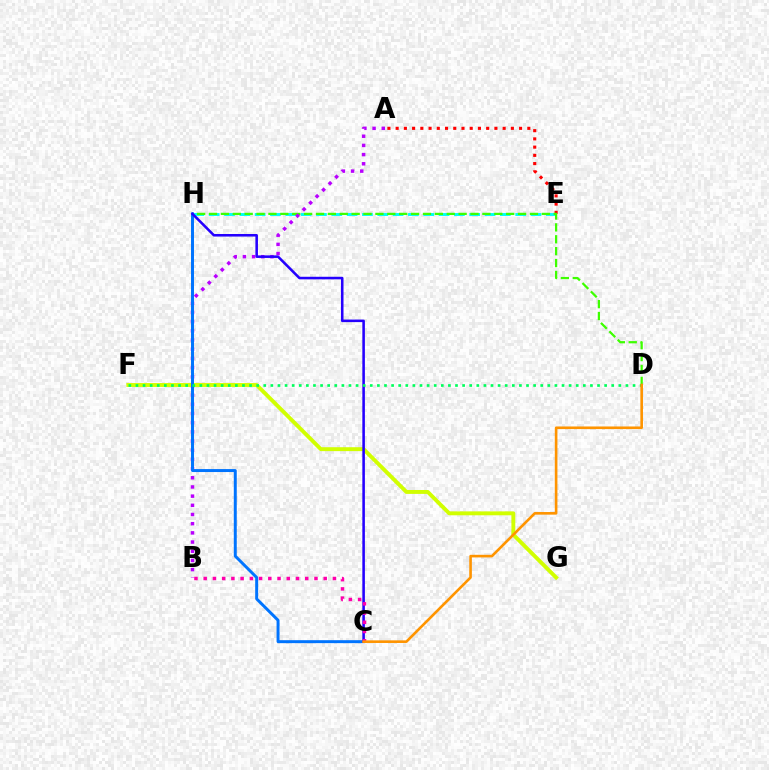{('E', 'H'): [{'color': '#00fff6', 'line_style': 'dashed', 'thickness': 2.08}], ('A', 'E'): [{'color': '#ff0000', 'line_style': 'dotted', 'thickness': 2.24}], ('D', 'H'): [{'color': '#3dff00', 'line_style': 'dashed', 'thickness': 1.61}], ('A', 'B'): [{'color': '#b900ff', 'line_style': 'dotted', 'thickness': 2.5}], ('F', 'G'): [{'color': '#d1ff00', 'line_style': 'solid', 'thickness': 2.81}], ('C', 'H'): [{'color': '#0074ff', 'line_style': 'solid', 'thickness': 2.14}, {'color': '#2500ff', 'line_style': 'solid', 'thickness': 1.85}], ('D', 'F'): [{'color': '#00ff5c', 'line_style': 'dotted', 'thickness': 1.93}], ('B', 'C'): [{'color': '#ff00ac', 'line_style': 'dotted', 'thickness': 2.51}], ('C', 'D'): [{'color': '#ff9400', 'line_style': 'solid', 'thickness': 1.89}]}